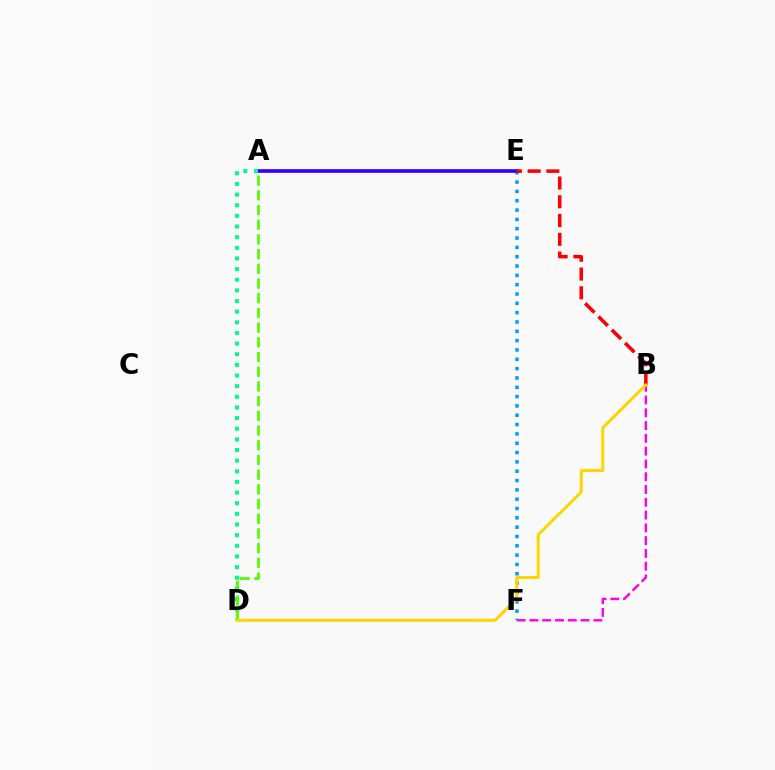{('B', 'F'): [{'color': '#ff00ed', 'line_style': 'dashed', 'thickness': 1.74}], ('E', 'F'): [{'color': '#009eff', 'line_style': 'dotted', 'thickness': 2.53}], ('A', 'E'): [{'color': '#3700ff', 'line_style': 'solid', 'thickness': 2.66}], ('B', 'E'): [{'color': '#ff0000', 'line_style': 'dashed', 'thickness': 2.55}], ('A', 'D'): [{'color': '#00ff86', 'line_style': 'dotted', 'thickness': 2.89}, {'color': '#4fff00', 'line_style': 'dashed', 'thickness': 2.0}], ('B', 'D'): [{'color': '#ffd500', 'line_style': 'solid', 'thickness': 2.16}]}